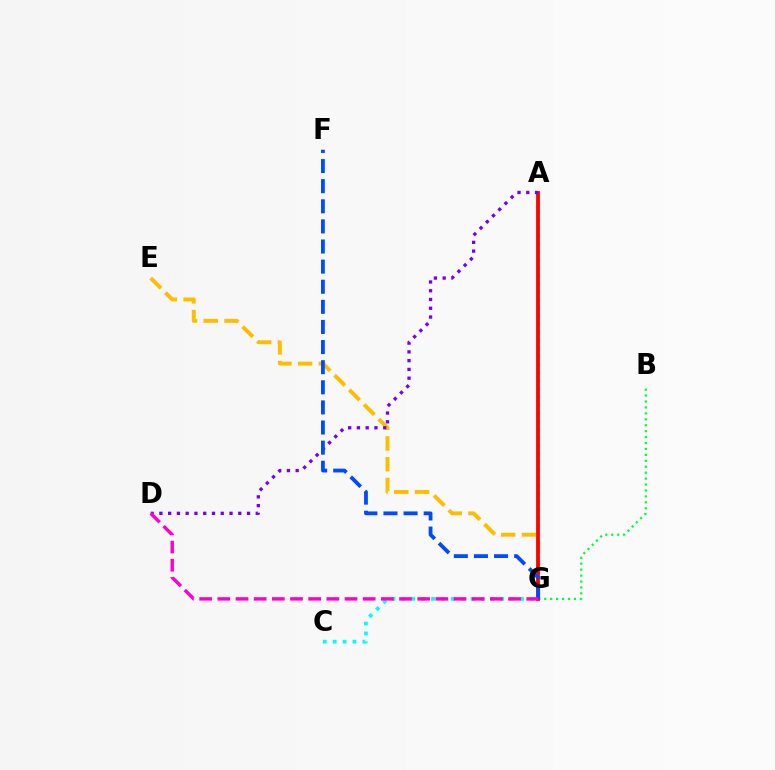{('E', 'G'): [{'color': '#ffbd00', 'line_style': 'dashed', 'thickness': 2.82}], ('B', 'G'): [{'color': '#00ff39', 'line_style': 'dotted', 'thickness': 1.61}], ('C', 'G'): [{'color': '#00fff6', 'line_style': 'dotted', 'thickness': 2.69}], ('A', 'G'): [{'color': '#84ff00', 'line_style': 'dotted', 'thickness': 2.18}, {'color': '#ff0000', 'line_style': 'solid', 'thickness': 2.73}], ('A', 'D'): [{'color': '#7200ff', 'line_style': 'dotted', 'thickness': 2.38}], ('F', 'G'): [{'color': '#004bff', 'line_style': 'dashed', 'thickness': 2.73}], ('D', 'G'): [{'color': '#ff00cf', 'line_style': 'dashed', 'thickness': 2.47}]}